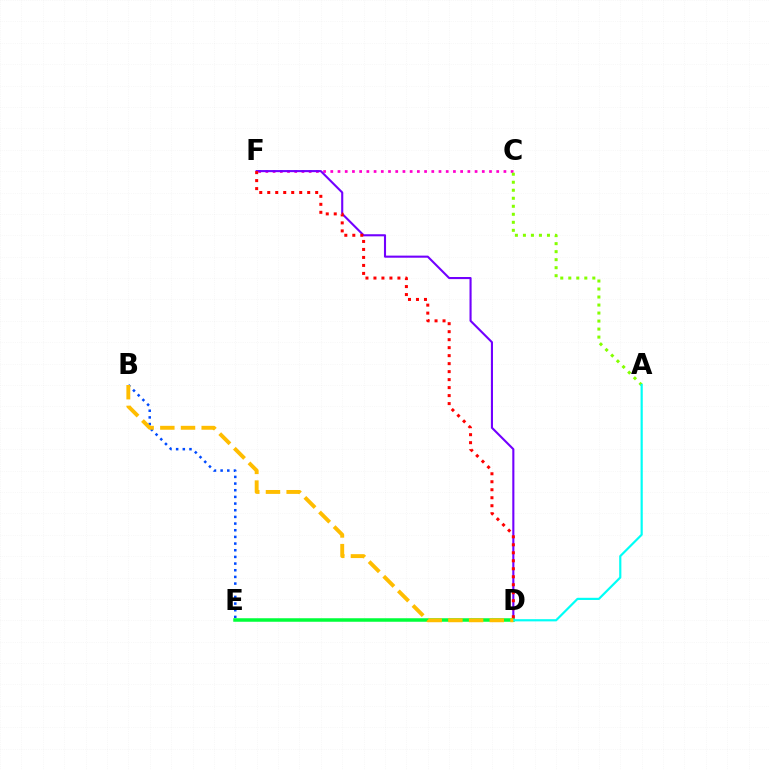{('C', 'F'): [{'color': '#ff00cf', 'line_style': 'dotted', 'thickness': 1.96}], ('D', 'F'): [{'color': '#7200ff', 'line_style': 'solid', 'thickness': 1.51}, {'color': '#ff0000', 'line_style': 'dotted', 'thickness': 2.17}], ('B', 'E'): [{'color': '#004bff', 'line_style': 'dotted', 'thickness': 1.81}], ('A', 'C'): [{'color': '#84ff00', 'line_style': 'dotted', 'thickness': 2.18}], ('D', 'E'): [{'color': '#00ff39', 'line_style': 'solid', 'thickness': 2.53}], ('A', 'D'): [{'color': '#00fff6', 'line_style': 'solid', 'thickness': 1.57}], ('B', 'D'): [{'color': '#ffbd00', 'line_style': 'dashed', 'thickness': 2.81}]}